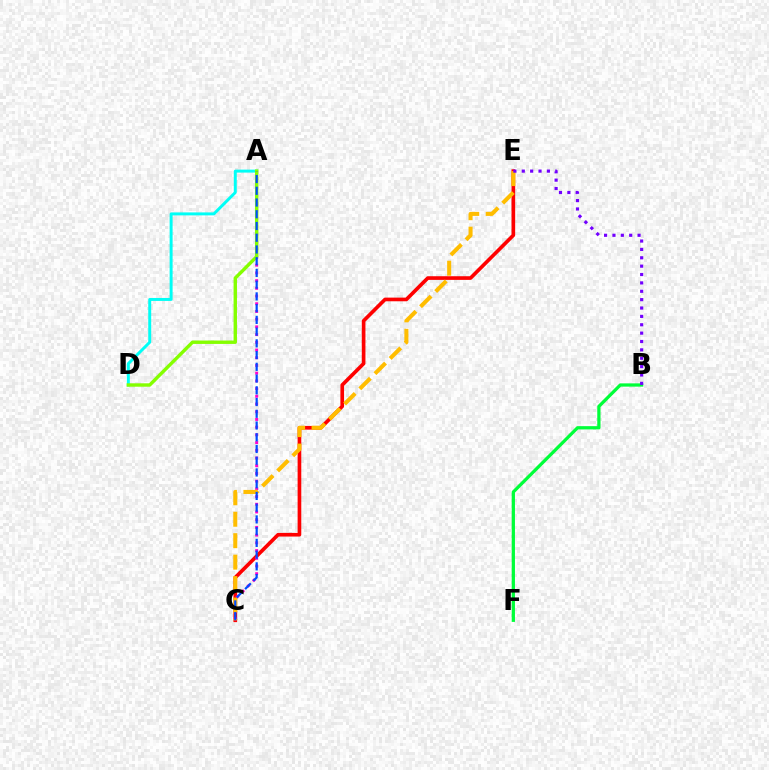{('C', 'E'): [{'color': '#ff0000', 'line_style': 'solid', 'thickness': 2.63}, {'color': '#ffbd00', 'line_style': 'dashed', 'thickness': 2.91}], ('A', 'D'): [{'color': '#00fff6', 'line_style': 'solid', 'thickness': 2.13}, {'color': '#84ff00', 'line_style': 'solid', 'thickness': 2.45}], ('A', 'C'): [{'color': '#ff00cf', 'line_style': 'dotted', 'thickness': 2.1}, {'color': '#004bff', 'line_style': 'dashed', 'thickness': 1.59}], ('B', 'F'): [{'color': '#00ff39', 'line_style': 'solid', 'thickness': 2.35}], ('B', 'E'): [{'color': '#7200ff', 'line_style': 'dotted', 'thickness': 2.27}]}